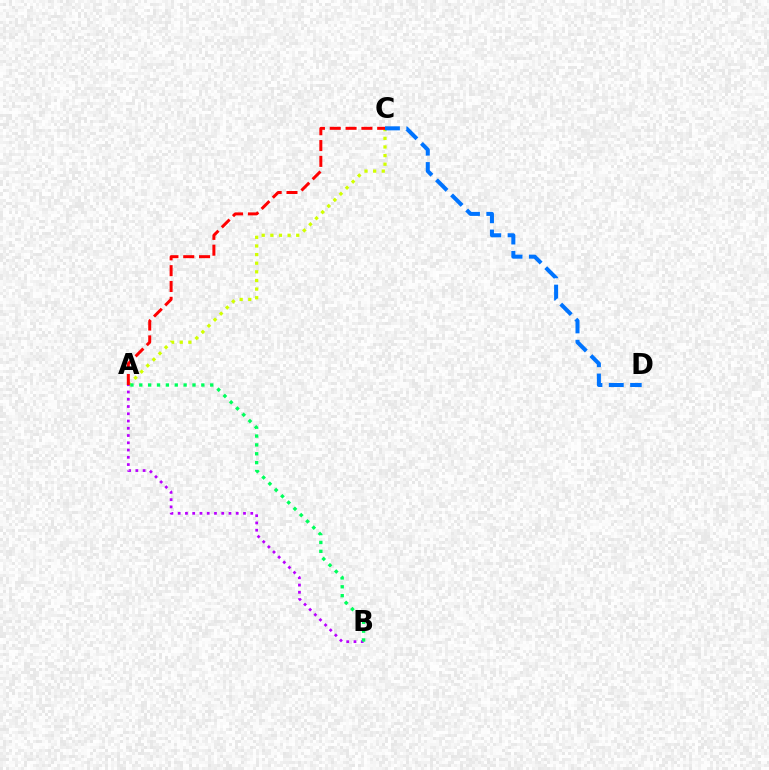{('A', 'C'): [{'color': '#d1ff00', 'line_style': 'dotted', 'thickness': 2.34}, {'color': '#ff0000', 'line_style': 'dashed', 'thickness': 2.15}], ('C', 'D'): [{'color': '#0074ff', 'line_style': 'dashed', 'thickness': 2.9}], ('A', 'B'): [{'color': '#b900ff', 'line_style': 'dotted', 'thickness': 1.97}, {'color': '#00ff5c', 'line_style': 'dotted', 'thickness': 2.41}]}